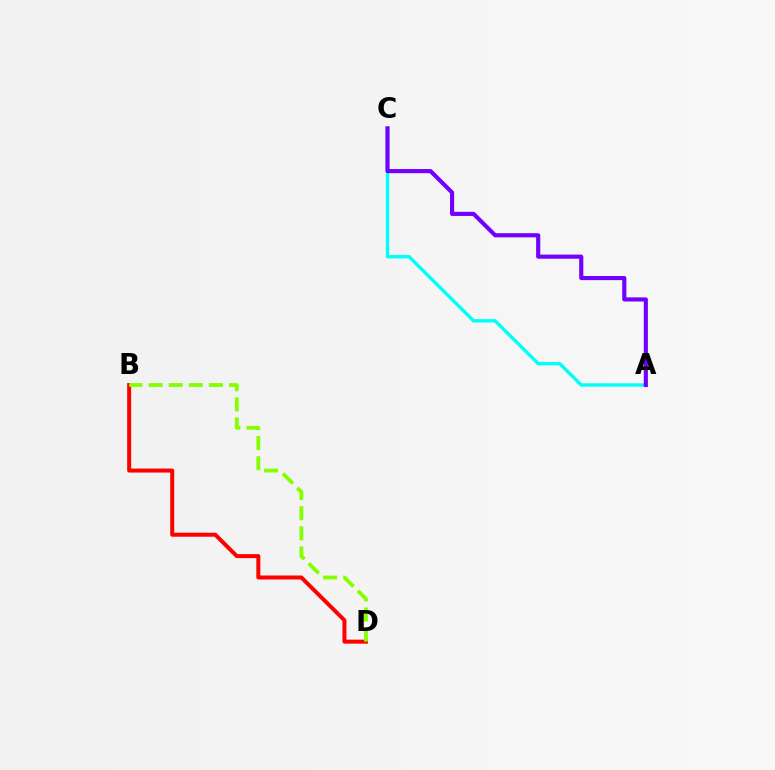{('A', 'C'): [{'color': '#00fff6', 'line_style': 'solid', 'thickness': 2.44}, {'color': '#7200ff', 'line_style': 'solid', 'thickness': 2.97}], ('B', 'D'): [{'color': '#ff0000', 'line_style': 'solid', 'thickness': 2.88}, {'color': '#84ff00', 'line_style': 'dashed', 'thickness': 2.73}]}